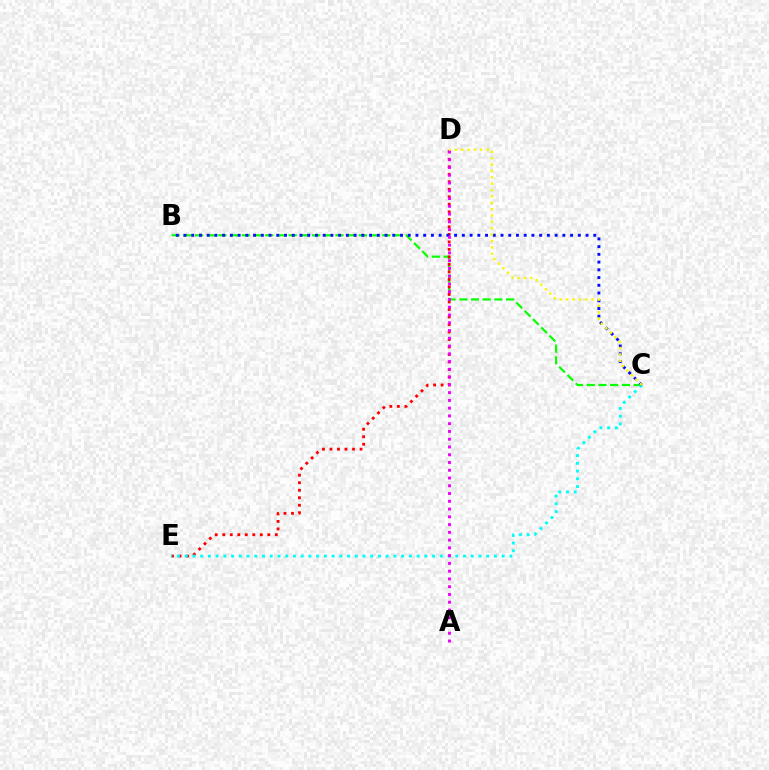{('B', 'C'): [{'color': '#08ff00', 'line_style': 'dashed', 'thickness': 1.59}, {'color': '#0010ff', 'line_style': 'dotted', 'thickness': 2.1}], ('D', 'E'): [{'color': '#ff0000', 'line_style': 'dotted', 'thickness': 2.04}], ('C', 'E'): [{'color': '#00fff6', 'line_style': 'dotted', 'thickness': 2.1}], ('A', 'D'): [{'color': '#ee00ff', 'line_style': 'dotted', 'thickness': 2.11}], ('C', 'D'): [{'color': '#fcf500', 'line_style': 'dotted', 'thickness': 1.73}]}